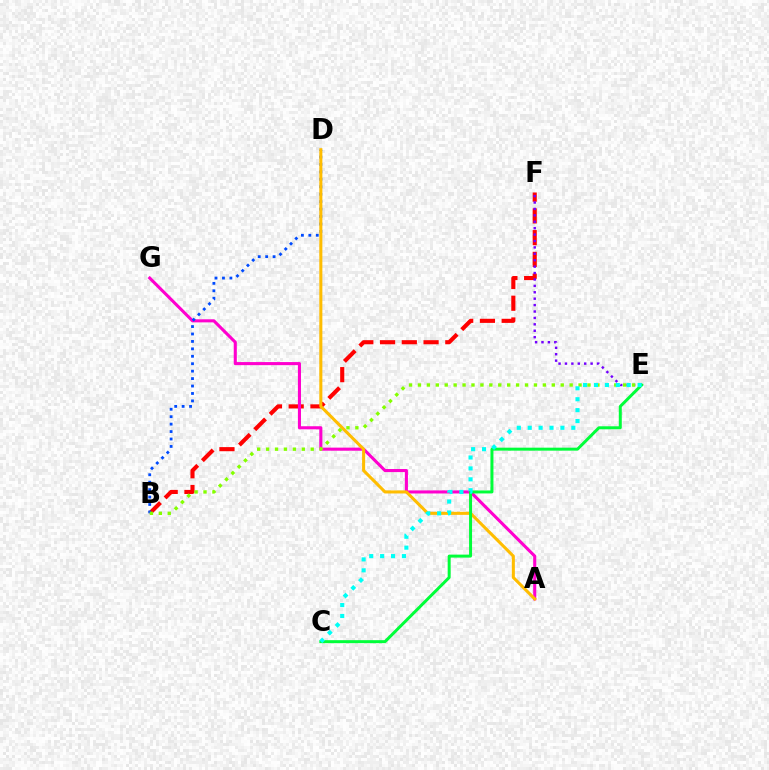{('B', 'F'): [{'color': '#ff0000', 'line_style': 'dashed', 'thickness': 2.95}], ('E', 'F'): [{'color': '#7200ff', 'line_style': 'dotted', 'thickness': 1.74}], ('A', 'G'): [{'color': '#ff00cf', 'line_style': 'solid', 'thickness': 2.22}], ('B', 'D'): [{'color': '#004bff', 'line_style': 'dotted', 'thickness': 2.02}], ('A', 'D'): [{'color': '#ffbd00', 'line_style': 'solid', 'thickness': 2.2}], ('B', 'E'): [{'color': '#84ff00', 'line_style': 'dotted', 'thickness': 2.42}], ('C', 'E'): [{'color': '#00ff39', 'line_style': 'solid', 'thickness': 2.15}, {'color': '#00fff6', 'line_style': 'dotted', 'thickness': 2.96}]}